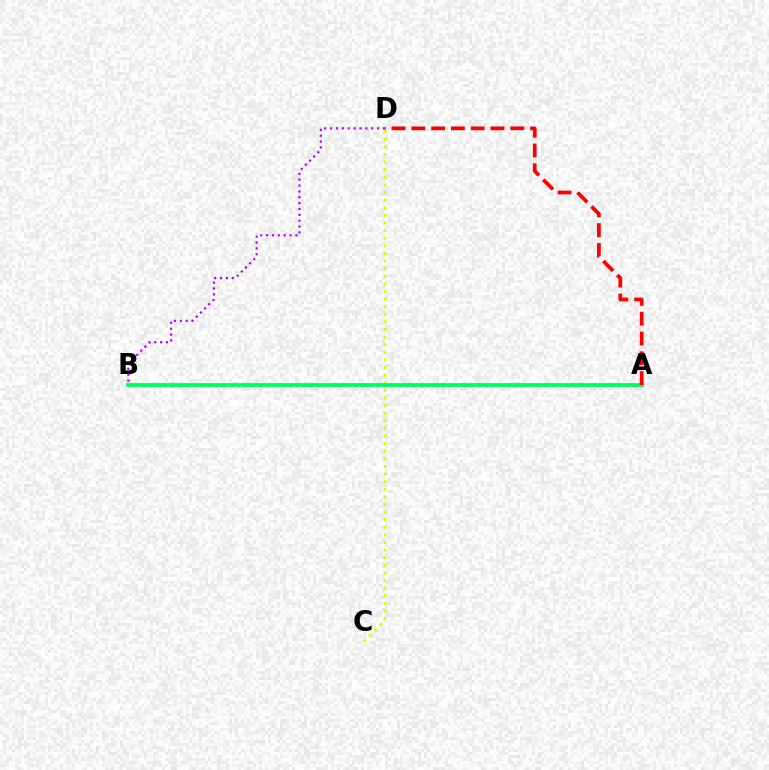{('B', 'D'): [{'color': '#b900ff', 'line_style': 'dotted', 'thickness': 1.59}], ('C', 'D'): [{'color': '#d1ff00', 'line_style': 'dotted', 'thickness': 2.07}], ('A', 'B'): [{'color': '#0074ff', 'line_style': 'dotted', 'thickness': 1.99}, {'color': '#00ff5c', 'line_style': 'solid', 'thickness': 2.73}], ('A', 'D'): [{'color': '#ff0000', 'line_style': 'dashed', 'thickness': 2.69}]}